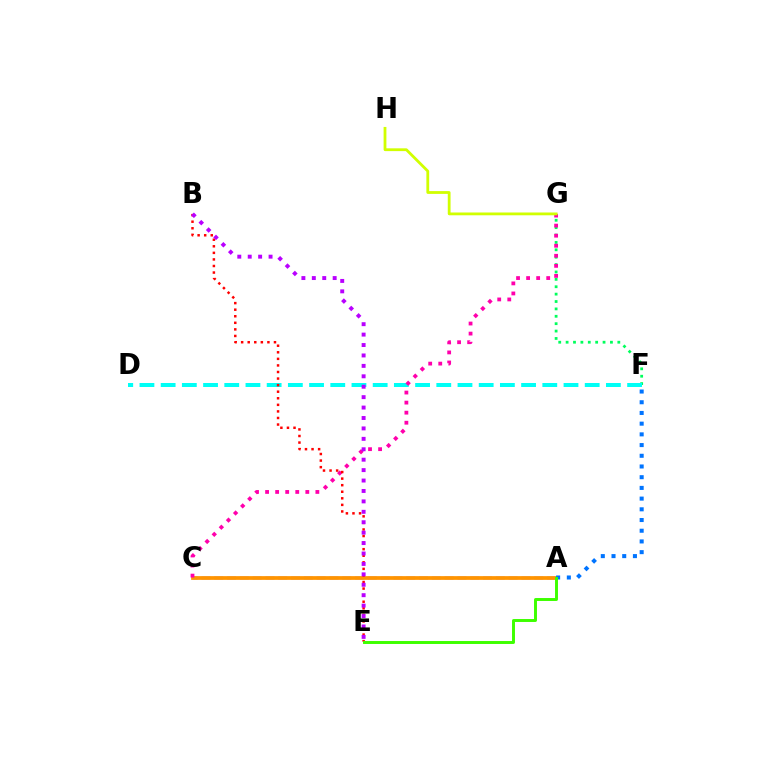{('A', 'C'): [{'color': '#2500ff', 'line_style': 'dashed', 'thickness': 1.74}, {'color': '#ff9400', 'line_style': 'solid', 'thickness': 2.7}], ('F', 'G'): [{'color': '#00ff5c', 'line_style': 'dotted', 'thickness': 2.01}], ('D', 'F'): [{'color': '#00fff6', 'line_style': 'dashed', 'thickness': 2.88}], ('A', 'F'): [{'color': '#0074ff', 'line_style': 'dotted', 'thickness': 2.91}], ('C', 'G'): [{'color': '#ff00ac', 'line_style': 'dotted', 'thickness': 2.73}], ('B', 'E'): [{'color': '#ff0000', 'line_style': 'dotted', 'thickness': 1.78}, {'color': '#b900ff', 'line_style': 'dotted', 'thickness': 2.83}], ('G', 'H'): [{'color': '#d1ff00', 'line_style': 'solid', 'thickness': 2.01}], ('A', 'E'): [{'color': '#3dff00', 'line_style': 'solid', 'thickness': 2.12}]}